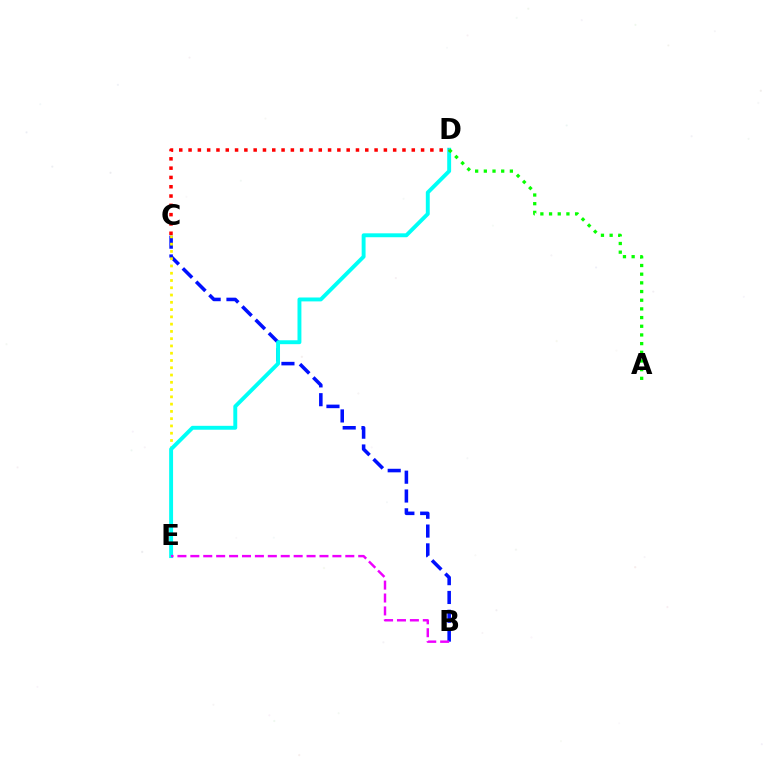{('B', 'C'): [{'color': '#0010ff', 'line_style': 'dashed', 'thickness': 2.56}], ('C', 'E'): [{'color': '#fcf500', 'line_style': 'dotted', 'thickness': 1.98}], ('D', 'E'): [{'color': '#00fff6', 'line_style': 'solid', 'thickness': 2.81}], ('A', 'D'): [{'color': '#08ff00', 'line_style': 'dotted', 'thickness': 2.36}], ('B', 'E'): [{'color': '#ee00ff', 'line_style': 'dashed', 'thickness': 1.75}], ('C', 'D'): [{'color': '#ff0000', 'line_style': 'dotted', 'thickness': 2.53}]}